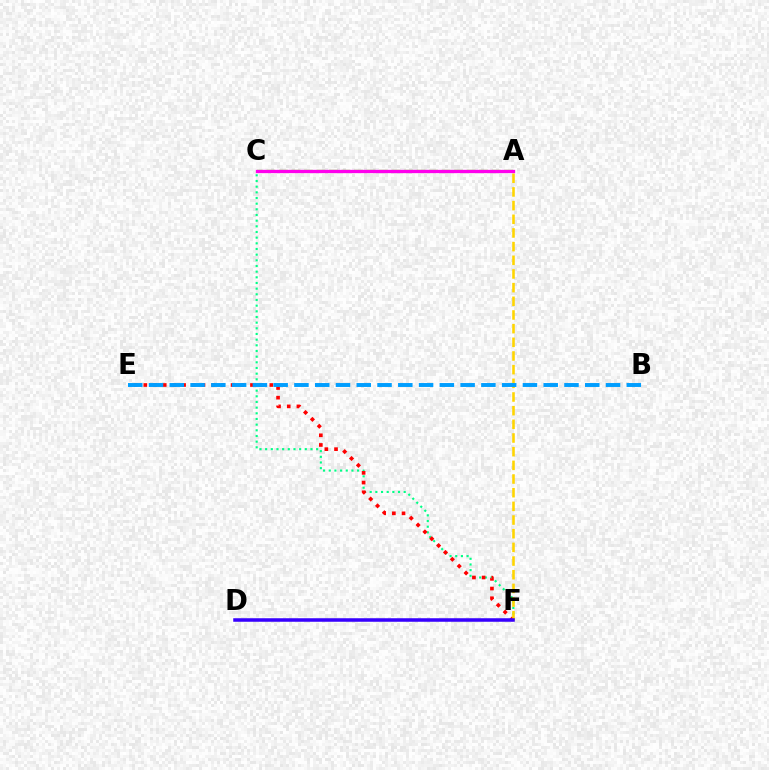{('C', 'F'): [{'color': '#00ff86', 'line_style': 'dotted', 'thickness': 1.54}], ('E', 'F'): [{'color': '#ff0000', 'line_style': 'dotted', 'thickness': 2.63}], ('A', 'F'): [{'color': '#ffd500', 'line_style': 'dashed', 'thickness': 1.86}], ('A', 'C'): [{'color': '#4fff00', 'line_style': 'dashed', 'thickness': 1.7}, {'color': '#ff00ed', 'line_style': 'solid', 'thickness': 2.37}], ('B', 'E'): [{'color': '#009eff', 'line_style': 'dashed', 'thickness': 2.82}], ('D', 'F'): [{'color': '#3700ff', 'line_style': 'solid', 'thickness': 2.54}]}